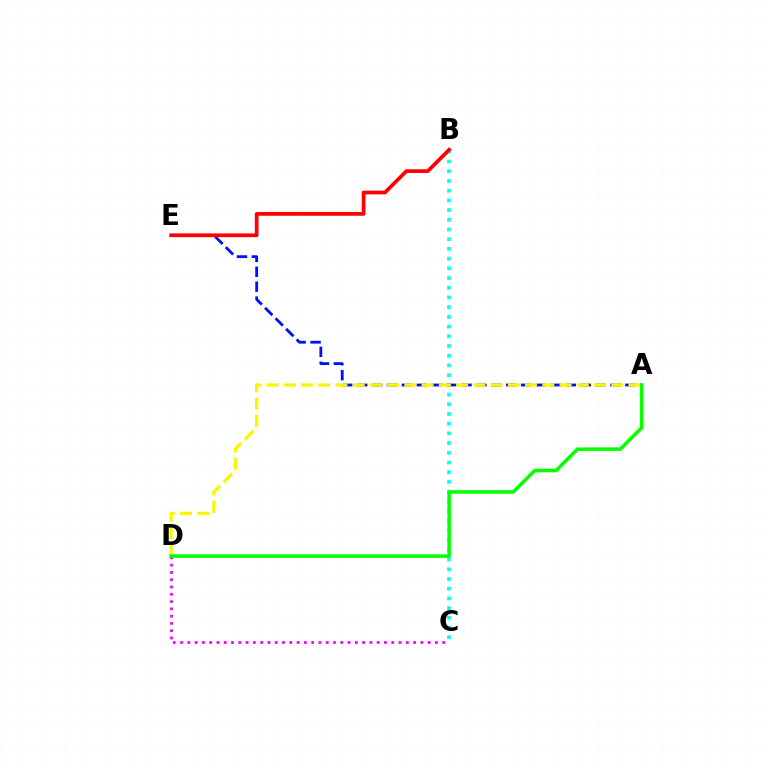{('C', 'D'): [{'color': '#ee00ff', 'line_style': 'dotted', 'thickness': 1.98}], ('B', 'C'): [{'color': '#00fff6', 'line_style': 'dotted', 'thickness': 2.64}], ('A', 'E'): [{'color': '#0010ff', 'line_style': 'dashed', 'thickness': 2.02}], ('A', 'D'): [{'color': '#fcf500', 'line_style': 'dashed', 'thickness': 2.34}, {'color': '#08ff00', 'line_style': 'solid', 'thickness': 2.56}], ('B', 'E'): [{'color': '#ff0000', 'line_style': 'solid', 'thickness': 2.68}]}